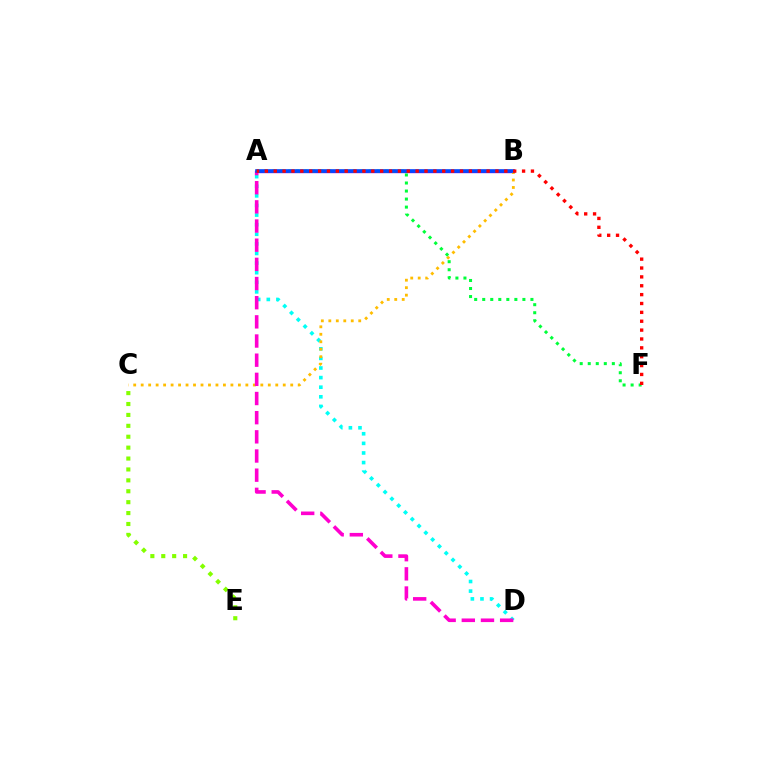{('A', 'B'): [{'color': '#7200ff', 'line_style': 'solid', 'thickness': 2.42}, {'color': '#004bff', 'line_style': 'solid', 'thickness': 2.6}], ('A', 'D'): [{'color': '#00fff6', 'line_style': 'dotted', 'thickness': 2.61}, {'color': '#ff00cf', 'line_style': 'dashed', 'thickness': 2.6}], ('C', 'E'): [{'color': '#84ff00', 'line_style': 'dotted', 'thickness': 2.96}], ('B', 'C'): [{'color': '#ffbd00', 'line_style': 'dotted', 'thickness': 2.03}], ('A', 'F'): [{'color': '#00ff39', 'line_style': 'dotted', 'thickness': 2.18}, {'color': '#ff0000', 'line_style': 'dotted', 'thickness': 2.41}]}